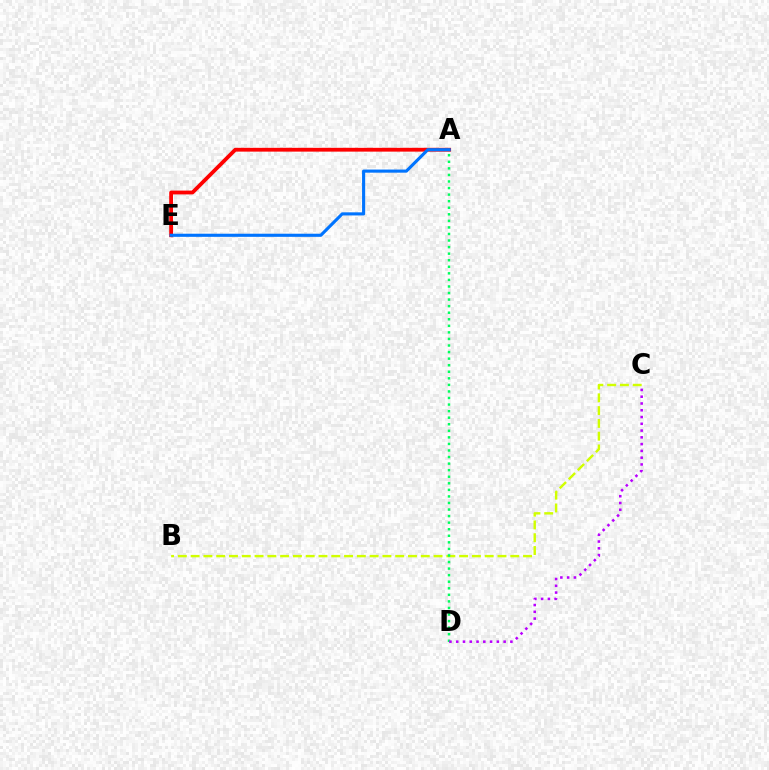{('B', 'C'): [{'color': '#d1ff00', 'line_style': 'dashed', 'thickness': 1.74}], ('A', 'E'): [{'color': '#ff0000', 'line_style': 'solid', 'thickness': 2.74}, {'color': '#0074ff', 'line_style': 'solid', 'thickness': 2.24}], ('A', 'D'): [{'color': '#00ff5c', 'line_style': 'dotted', 'thickness': 1.78}], ('C', 'D'): [{'color': '#b900ff', 'line_style': 'dotted', 'thickness': 1.84}]}